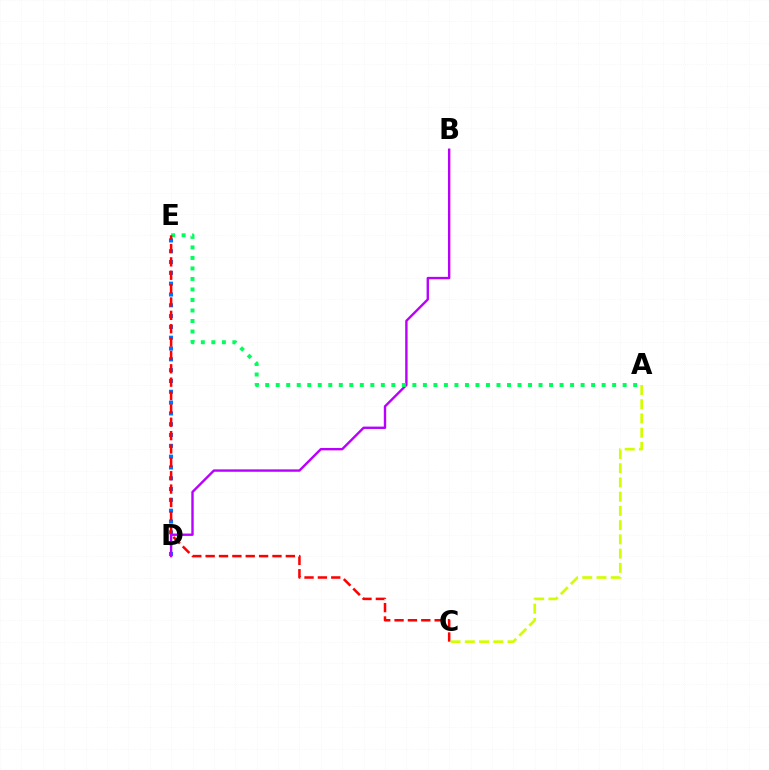{('D', 'E'): [{'color': '#0074ff', 'line_style': 'dotted', 'thickness': 2.94}], ('B', 'D'): [{'color': '#b900ff', 'line_style': 'solid', 'thickness': 1.72}], ('A', 'E'): [{'color': '#00ff5c', 'line_style': 'dotted', 'thickness': 2.86}], ('C', 'E'): [{'color': '#ff0000', 'line_style': 'dashed', 'thickness': 1.82}], ('A', 'C'): [{'color': '#d1ff00', 'line_style': 'dashed', 'thickness': 1.93}]}